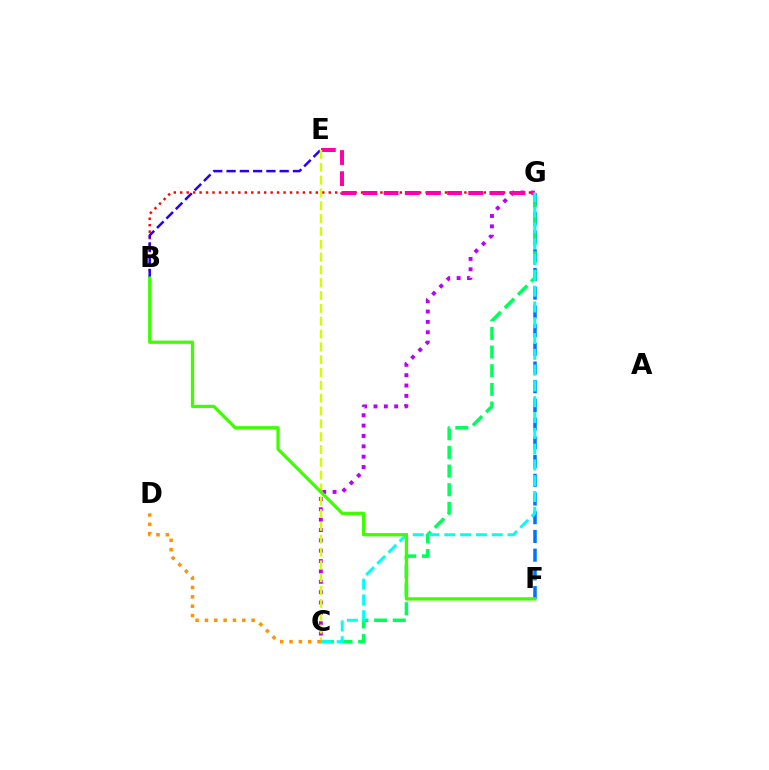{('F', 'G'): [{'color': '#0074ff', 'line_style': 'dashed', 'thickness': 2.54}], ('B', 'G'): [{'color': '#ff0000', 'line_style': 'dotted', 'thickness': 1.75}], ('C', 'G'): [{'color': '#b900ff', 'line_style': 'dotted', 'thickness': 2.81}, {'color': '#00ff5c', 'line_style': 'dashed', 'thickness': 2.53}, {'color': '#00fff6', 'line_style': 'dashed', 'thickness': 2.15}], ('B', 'E'): [{'color': '#2500ff', 'line_style': 'dashed', 'thickness': 1.8}], ('E', 'G'): [{'color': '#ff00ac', 'line_style': 'dashed', 'thickness': 2.87}], ('C', 'E'): [{'color': '#d1ff00', 'line_style': 'dashed', 'thickness': 1.74}], ('C', 'D'): [{'color': '#ff9400', 'line_style': 'dotted', 'thickness': 2.54}], ('B', 'F'): [{'color': '#3dff00', 'line_style': 'solid', 'thickness': 2.35}]}